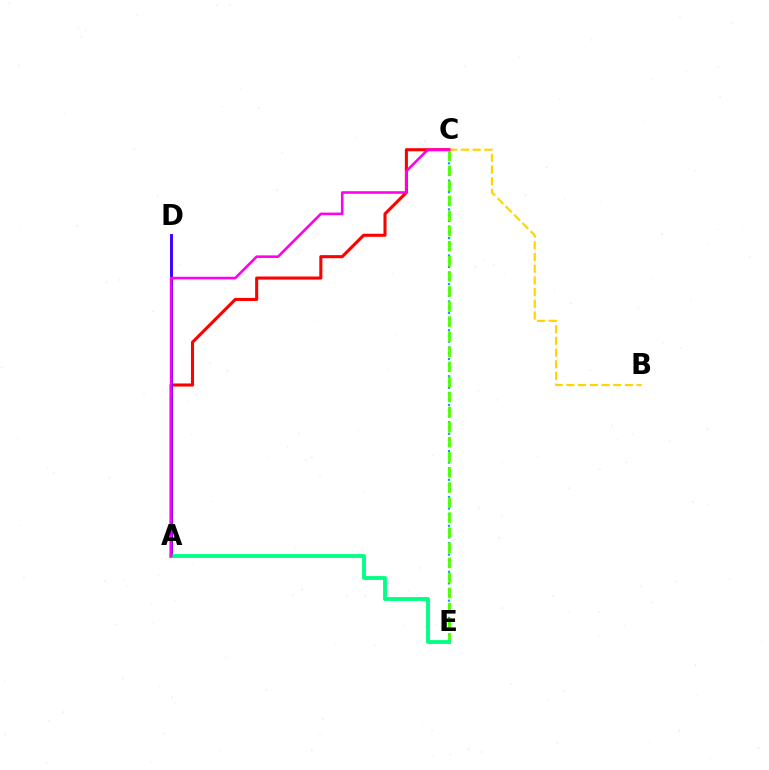{('C', 'E'): [{'color': '#009eff', 'line_style': 'dotted', 'thickness': 1.56}, {'color': '#4fff00', 'line_style': 'dashed', 'thickness': 2.05}], ('A', 'C'): [{'color': '#ff0000', 'line_style': 'solid', 'thickness': 2.21}, {'color': '#ff00ed', 'line_style': 'solid', 'thickness': 1.87}], ('A', 'D'): [{'color': '#3700ff', 'line_style': 'solid', 'thickness': 2.09}], ('B', 'C'): [{'color': '#ffd500', 'line_style': 'dashed', 'thickness': 1.59}], ('A', 'E'): [{'color': '#00ff86', 'line_style': 'solid', 'thickness': 2.76}]}